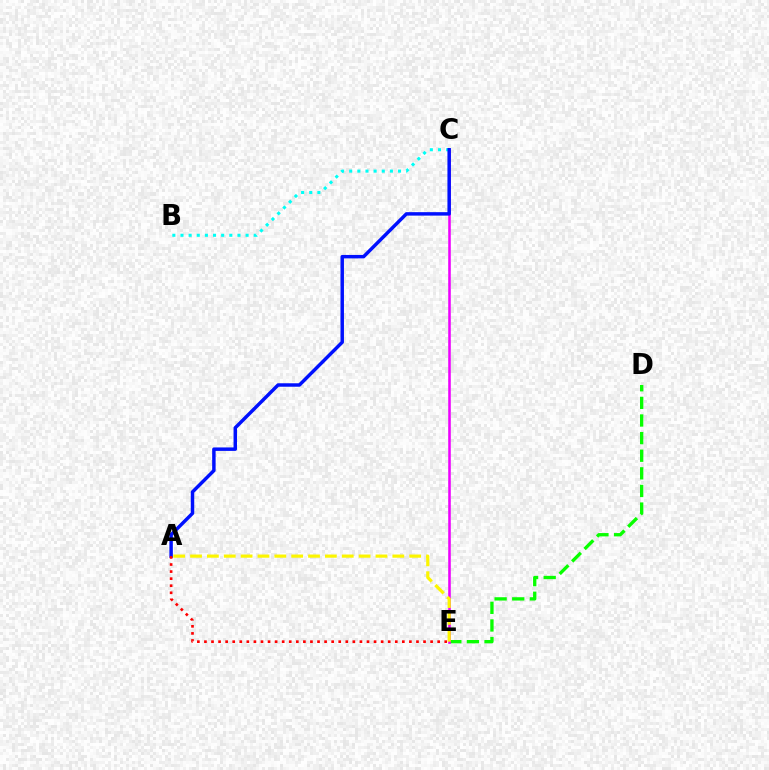{('D', 'E'): [{'color': '#08ff00', 'line_style': 'dashed', 'thickness': 2.39}], ('B', 'C'): [{'color': '#00fff6', 'line_style': 'dotted', 'thickness': 2.21}], ('C', 'E'): [{'color': '#ee00ff', 'line_style': 'solid', 'thickness': 1.84}], ('A', 'E'): [{'color': '#fcf500', 'line_style': 'dashed', 'thickness': 2.29}, {'color': '#ff0000', 'line_style': 'dotted', 'thickness': 1.92}], ('A', 'C'): [{'color': '#0010ff', 'line_style': 'solid', 'thickness': 2.49}]}